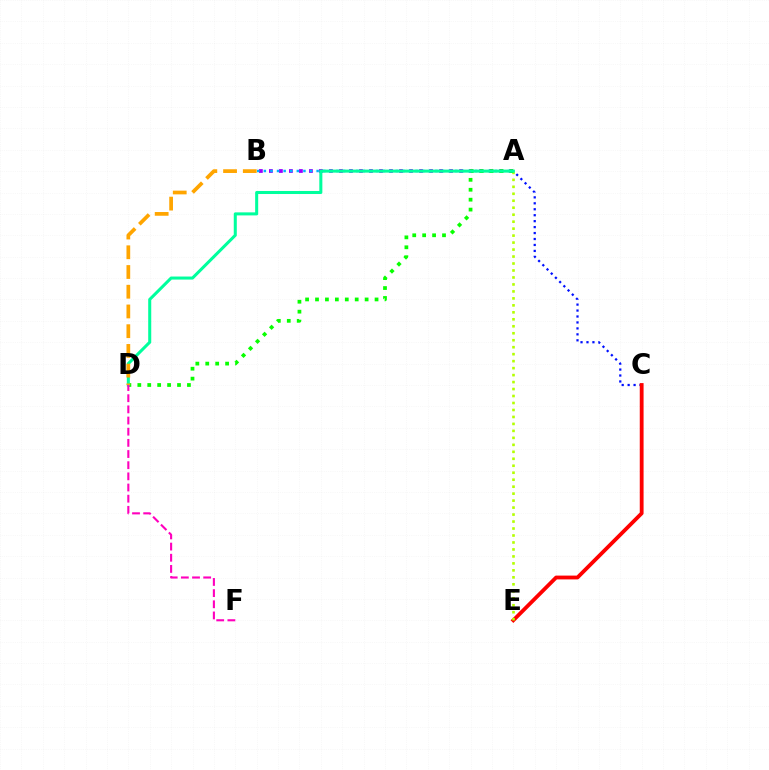{('A', 'C'): [{'color': '#0010ff', 'line_style': 'dotted', 'thickness': 1.62}], ('A', 'B'): [{'color': '#9b00ff', 'line_style': 'dotted', 'thickness': 2.72}, {'color': '#00b5ff', 'line_style': 'dotted', 'thickness': 1.79}], ('C', 'E'): [{'color': '#ff0000', 'line_style': 'solid', 'thickness': 2.75}], ('A', 'E'): [{'color': '#b3ff00', 'line_style': 'dotted', 'thickness': 1.89}], ('A', 'D'): [{'color': '#08ff00', 'line_style': 'dotted', 'thickness': 2.7}, {'color': '#00ff9d', 'line_style': 'solid', 'thickness': 2.19}], ('D', 'F'): [{'color': '#ff00bd', 'line_style': 'dashed', 'thickness': 1.52}], ('B', 'D'): [{'color': '#ffa500', 'line_style': 'dashed', 'thickness': 2.68}]}